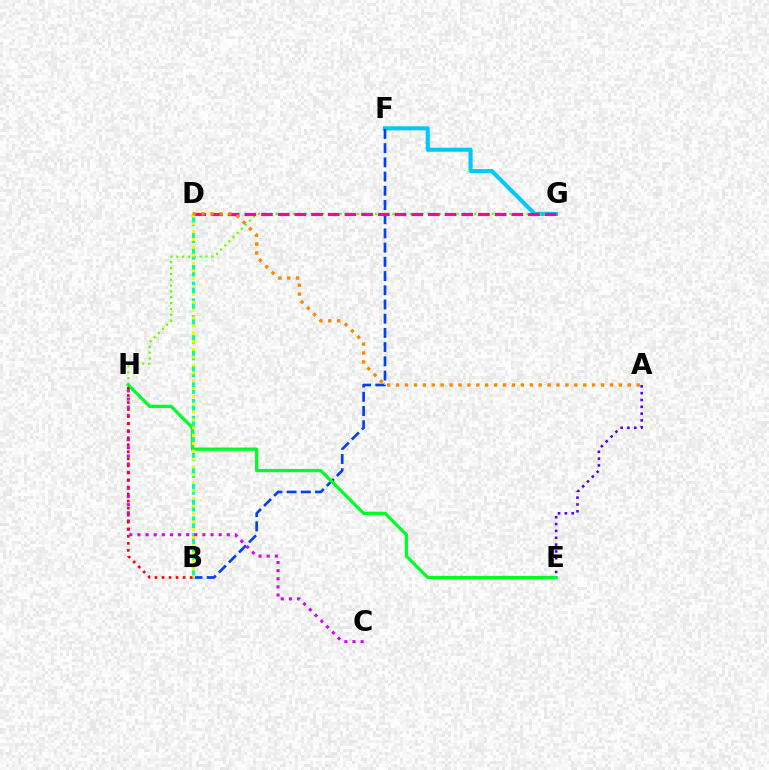{('F', 'G'): [{'color': '#00c7ff', 'line_style': 'solid', 'thickness': 2.93}], ('G', 'H'): [{'color': '#66ff00', 'line_style': 'dotted', 'thickness': 1.59}], ('B', 'F'): [{'color': '#003fff', 'line_style': 'dashed', 'thickness': 1.93}], ('E', 'H'): [{'color': '#00ff27', 'line_style': 'solid', 'thickness': 2.34}], ('B', 'D'): [{'color': '#00ffaf', 'line_style': 'dashed', 'thickness': 2.28}, {'color': '#eeff00', 'line_style': 'dotted', 'thickness': 2.13}], ('D', 'G'): [{'color': '#ff00a0', 'line_style': 'dashed', 'thickness': 2.27}], ('A', 'D'): [{'color': '#ff8800', 'line_style': 'dotted', 'thickness': 2.42}], ('A', 'E'): [{'color': '#4f00ff', 'line_style': 'dotted', 'thickness': 1.86}], ('C', 'H'): [{'color': '#d600ff', 'line_style': 'dotted', 'thickness': 2.21}], ('B', 'H'): [{'color': '#ff0000', 'line_style': 'dotted', 'thickness': 1.91}]}